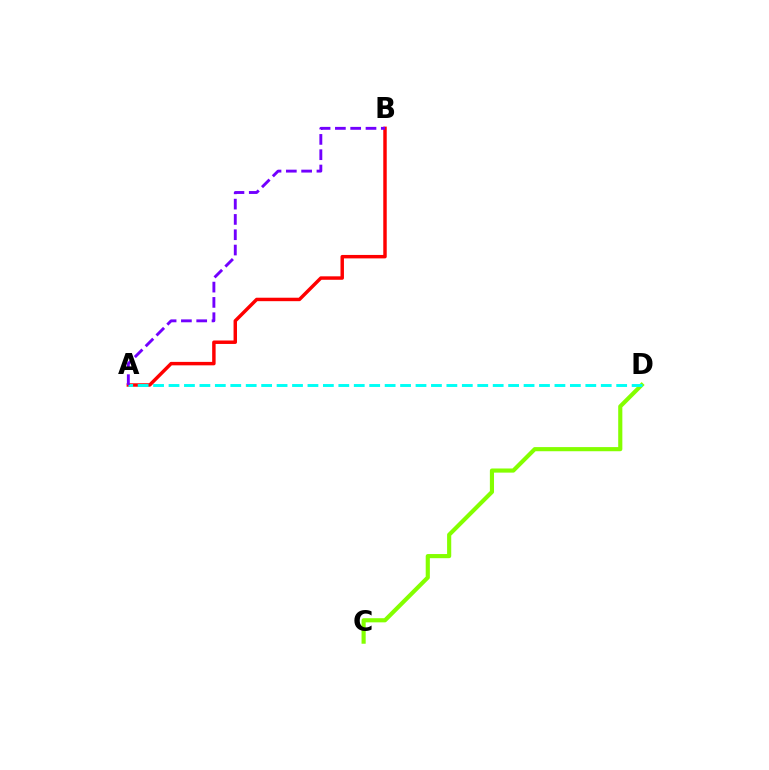{('C', 'D'): [{'color': '#84ff00', 'line_style': 'solid', 'thickness': 2.98}], ('A', 'B'): [{'color': '#ff0000', 'line_style': 'solid', 'thickness': 2.49}, {'color': '#7200ff', 'line_style': 'dashed', 'thickness': 2.08}], ('A', 'D'): [{'color': '#00fff6', 'line_style': 'dashed', 'thickness': 2.1}]}